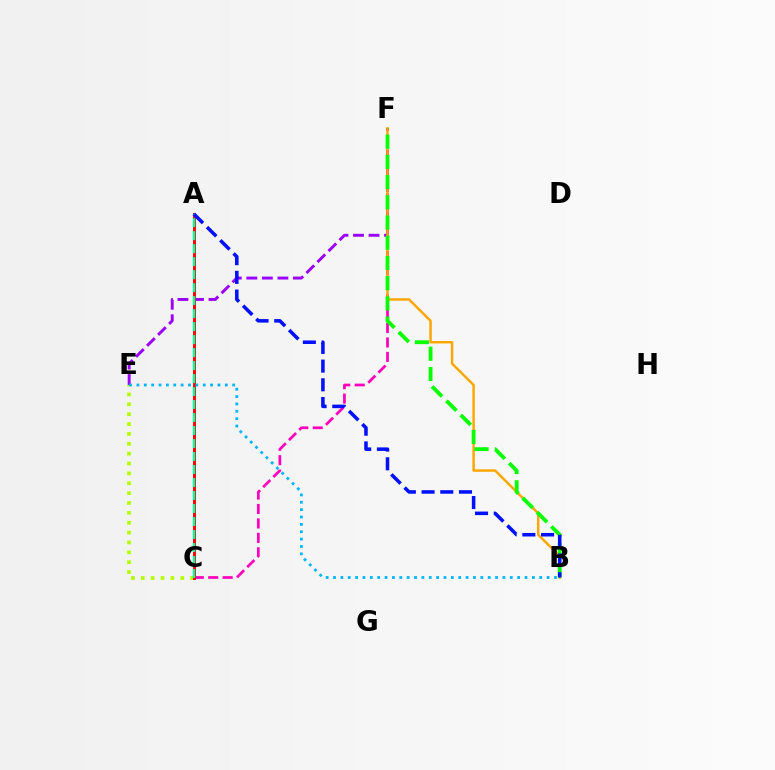{('C', 'E'): [{'color': '#b3ff00', 'line_style': 'dotted', 'thickness': 2.68}], ('C', 'F'): [{'color': '#ff00bd', 'line_style': 'dashed', 'thickness': 1.96}], ('E', 'F'): [{'color': '#9b00ff', 'line_style': 'dashed', 'thickness': 2.11}], ('B', 'F'): [{'color': '#ffa500', 'line_style': 'solid', 'thickness': 1.76}, {'color': '#08ff00', 'line_style': 'dashed', 'thickness': 2.75}], ('A', 'C'): [{'color': '#ff0000', 'line_style': 'solid', 'thickness': 2.11}, {'color': '#00ff9d', 'line_style': 'dashed', 'thickness': 1.76}], ('A', 'B'): [{'color': '#0010ff', 'line_style': 'dashed', 'thickness': 2.54}], ('B', 'E'): [{'color': '#00b5ff', 'line_style': 'dotted', 'thickness': 2.0}]}